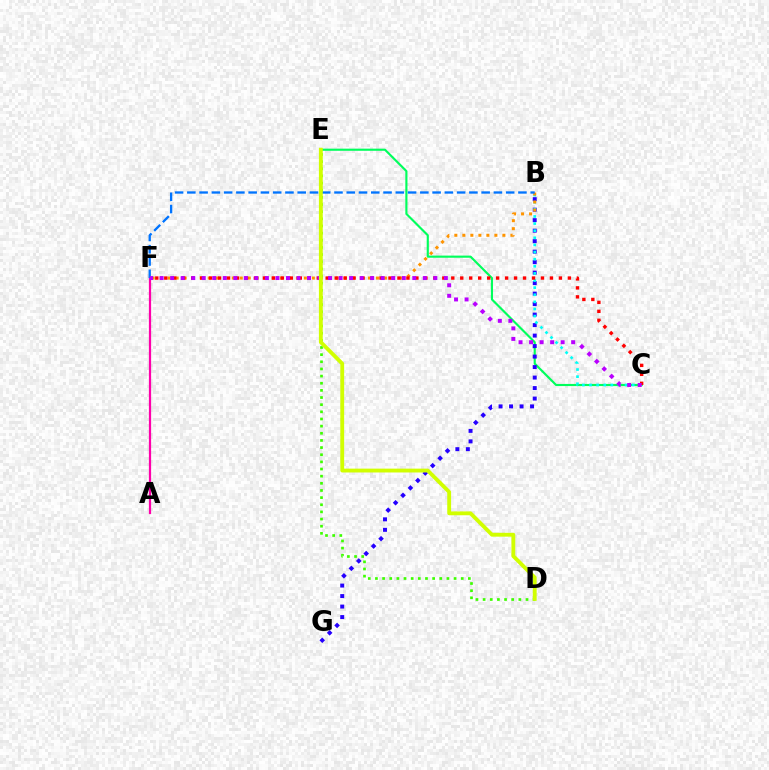{('A', 'F'): [{'color': '#ff00ac', 'line_style': 'solid', 'thickness': 1.6}], ('C', 'E'): [{'color': '#00ff5c', 'line_style': 'solid', 'thickness': 1.54}], ('B', 'G'): [{'color': '#2500ff', 'line_style': 'dotted', 'thickness': 2.85}], ('B', 'C'): [{'color': '#00fff6', 'line_style': 'dotted', 'thickness': 1.93}], ('B', 'F'): [{'color': '#ff9400', 'line_style': 'dotted', 'thickness': 2.18}, {'color': '#0074ff', 'line_style': 'dashed', 'thickness': 1.67}], ('C', 'F'): [{'color': '#ff0000', 'line_style': 'dotted', 'thickness': 2.44}, {'color': '#b900ff', 'line_style': 'dotted', 'thickness': 2.86}], ('D', 'E'): [{'color': '#3dff00', 'line_style': 'dotted', 'thickness': 1.94}, {'color': '#d1ff00', 'line_style': 'solid', 'thickness': 2.77}]}